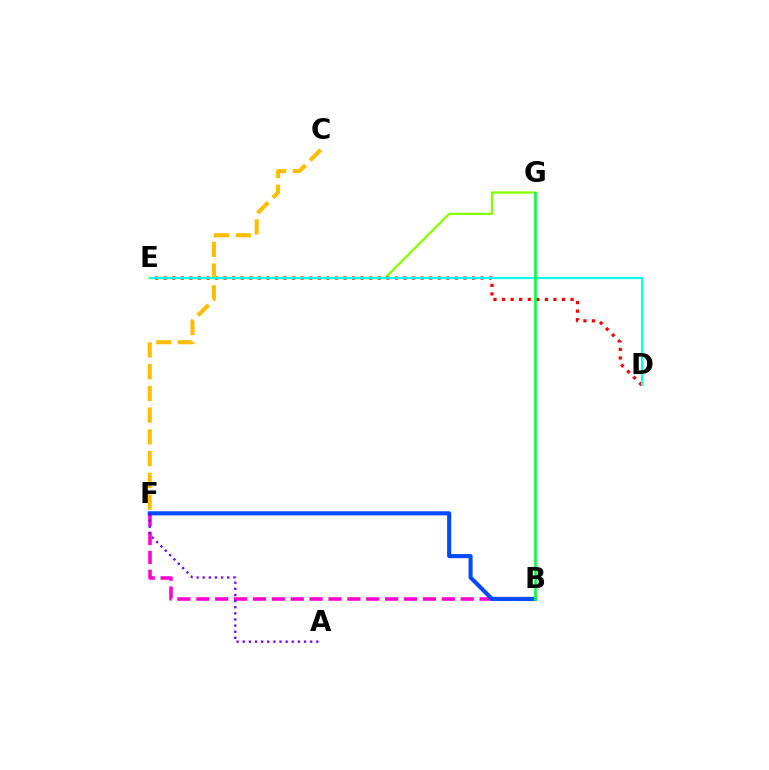{('B', 'F'): [{'color': '#ff00cf', 'line_style': 'dashed', 'thickness': 2.57}, {'color': '#004bff', 'line_style': 'solid', 'thickness': 2.96}], ('E', 'G'): [{'color': '#84ff00', 'line_style': 'solid', 'thickness': 1.65}], ('D', 'E'): [{'color': '#ff0000', 'line_style': 'dotted', 'thickness': 2.33}, {'color': '#00fff6', 'line_style': 'solid', 'thickness': 1.54}], ('C', 'F'): [{'color': '#ffbd00', 'line_style': 'dashed', 'thickness': 2.95}], ('B', 'G'): [{'color': '#00ff39', 'line_style': 'solid', 'thickness': 1.87}], ('A', 'F'): [{'color': '#7200ff', 'line_style': 'dotted', 'thickness': 1.67}]}